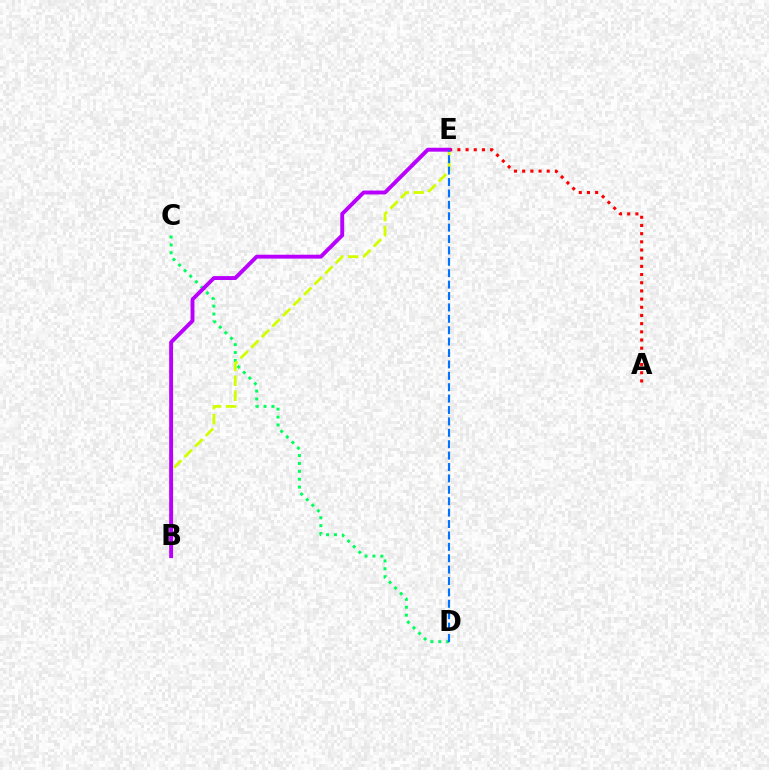{('A', 'E'): [{'color': '#ff0000', 'line_style': 'dotted', 'thickness': 2.22}], ('C', 'D'): [{'color': '#00ff5c', 'line_style': 'dotted', 'thickness': 2.15}], ('B', 'E'): [{'color': '#d1ff00', 'line_style': 'dashed', 'thickness': 2.03}, {'color': '#b900ff', 'line_style': 'solid', 'thickness': 2.8}], ('D', 'E'): [{'color': '#0074ff', 'line_style': 'dashed', 'thickness': 1.55}]}